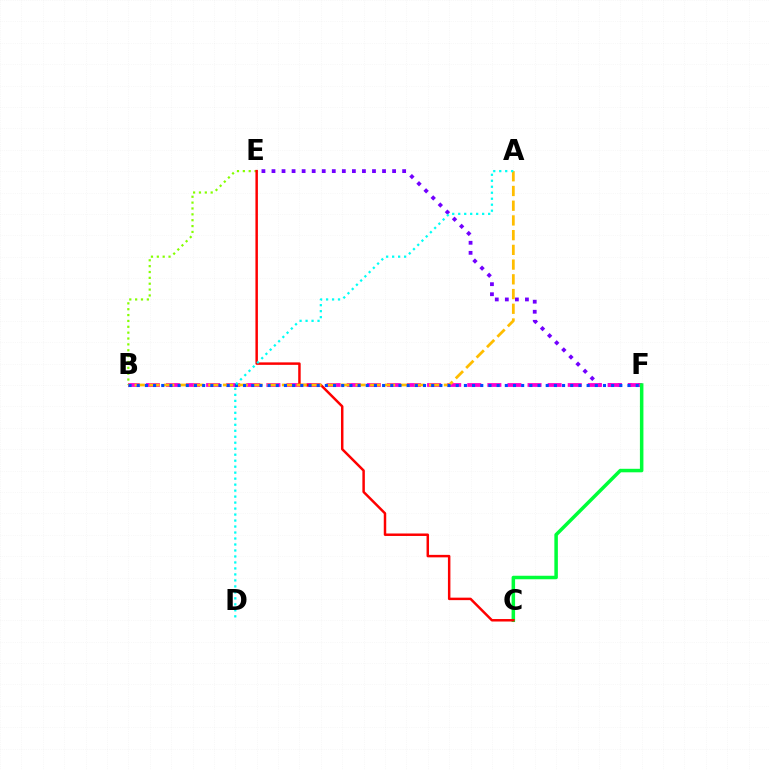{('E', 'F'): [{'color': '#7200ff', 'line_style': 'dotted', 'thickness': 2.73}], ('B', 'F'): [{'color': '#ff00cf', 'line_style': 'dashed', 'thickness': 2.73}, {'color': '#004bff', 'line_style': 'dotted', 'thickness': 2.22}], ('B', 'E'): [{'color': '#84ff00', 'line_style': 'dotted', 'thickness': 1.59}], ('C', 'F'): [{'color': '#00ff39', 'line_style': 'solid', 'thickness': 2.53}], ('C', 'E'): [{'color': '#ff0000', 'line_style': 'solid', 'thickness': 1.78}], ('A', 'B'): [{'color': '#ffbd00', 'line_style': 'dashed', 'thickness': 2.0}], ('A', 'D'): [{'color': '#00fff6', 'line_style': 'dotted', 'thickness': 1.63}]}